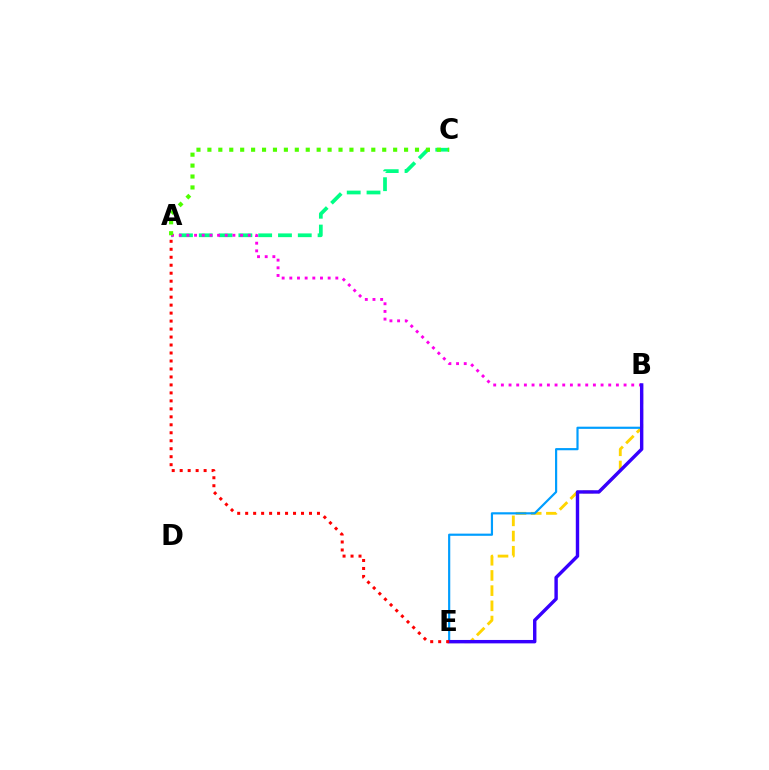{('A', 'C'): [{'color': '#00ff86', 'line_style': 'dashed', 'thickness': 2.69}, {'color': '#4fff00', 'line_style': 'dotted', 'thickness': 2.97}], ('B', 'E'): [{'color': '#ffd500', 'line_style': 'dashed', 'thickness': 2.06}, {'color': '#009eff', 'line_style': 'solid', 'thickness': 1.57}, {'color': '#3700ff', 'line_style': 'solid', 'thickness': 2.46}], ('A', 'B'): [{'color': '#ff00ed', 'line_style': 'dotted', 'thickness': 2.08}], ('A', 'E'): [{'color': '#ff0000', 'line_style': 'dotted', 'thickness': 2.17}]}